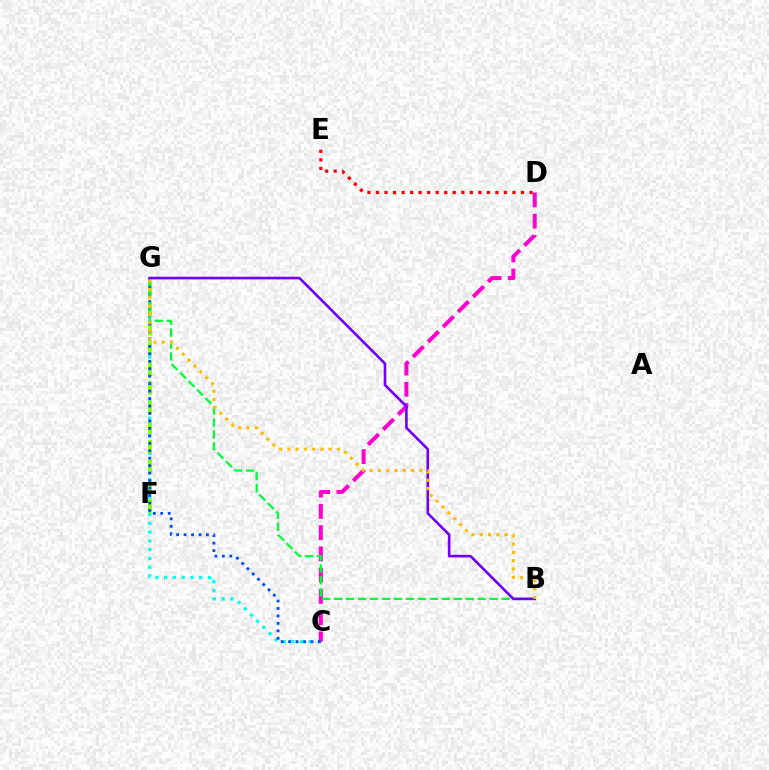{('C', 'G'): [{'color': '#00fff6', 'line_style': 'dotted', 'thickness': 2.38}, {'color': '#004bff', 'line_style': 'dotted', 'thickness': 2.03}], ('F', 'G'): [{'color': '#84ff00', 'line_style': 'dashed', 'thickness': 2.68}], ('C', 'D'): [{'color': '#ff00cf', 'line_style': 'dashed', 'thickness': 2.89}], ('B', 'G'): [{'color': '#00ff39', 'line_style': 'dashed', 'thickness': 1.62}, {'color': '#7200ff', 'line_style': 'solid', 'thickness': 1.89}, {'color': '#ffbd00', 'line_style': 'dotted', 'thickness': 2.25}], ('D', 'E'): [{'color': '#ff0000', 'line_style': 'dotted', 'thickness': 2.32}]}